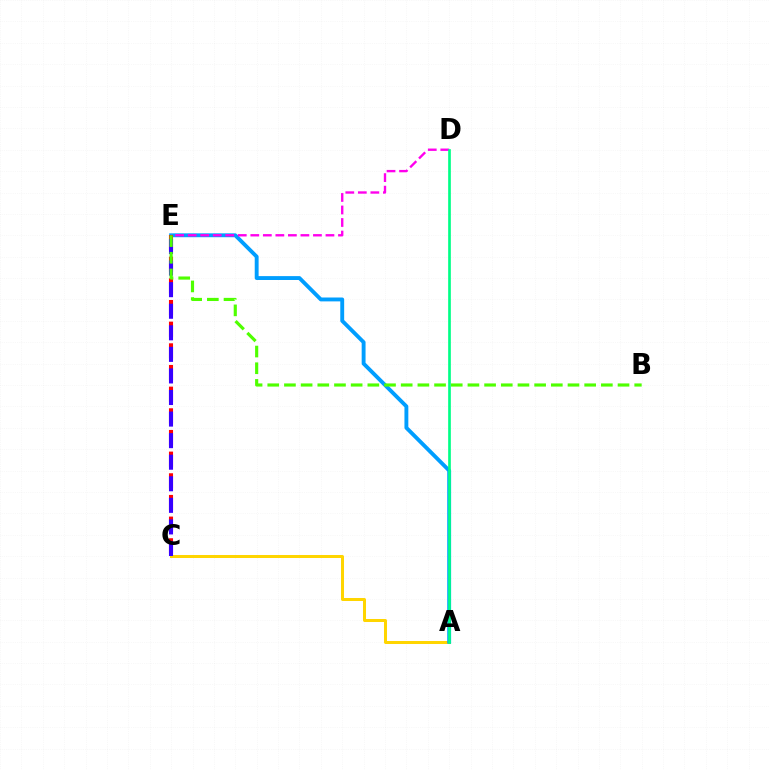{('A', 'C'): [{'color': '#ffd500', 'line_style': 'solid', 'thickness': 2.17}], ('A', 'E'): [{'color': '#009eff', 'line_style': 'solid', 'thickness': 2.8}], ('D', 'E'): [{'color': '#ff00ed', 'line_style': 'dashed', 'thickness': 1.7}], ('C', 'E'): [{'color': '#ff0000', 'line_style': 'dashed', 'thickness': 2.94}, {'color': '#3700ff', 'line_style': 'dashed', 'thickness': 2.93}], ('A', 'D'): [{'color': '#00ff86', 'line_style': 'solid', 'thickness': 1.93}], ('B', 'E'): [{'color': '#4fff00', 'line_style': 'dashed', 'thickness': 2.27}]}